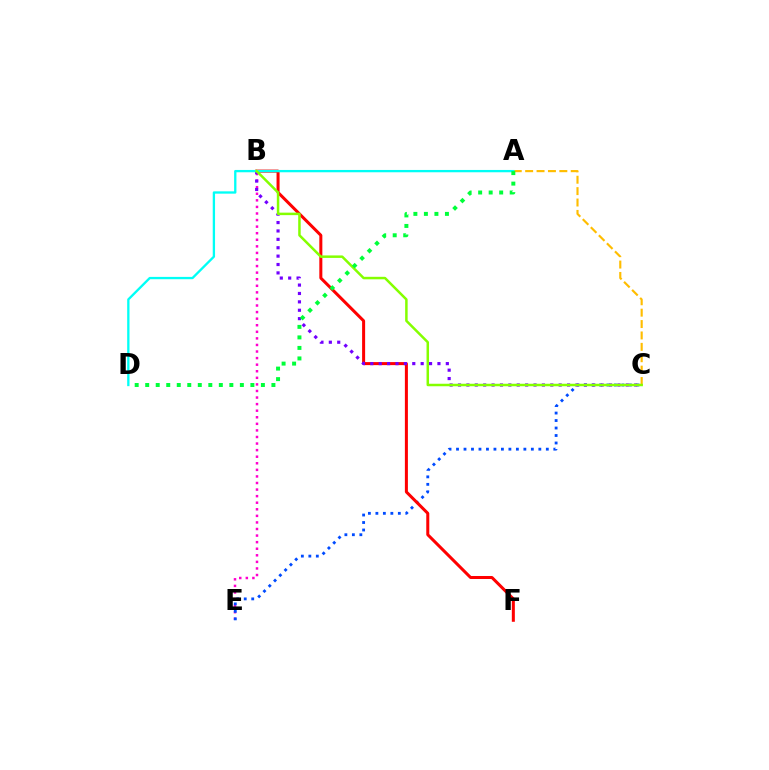{('B', 'E'): [{'color': '#ff00cf', 'line_style': 'dotted', 'thickness': 1.79}], ('C', 'E'): [{'color': '#004bff', 'line_style': 'dotted', 'thickness': 2.03}], ('A', 'C'): [{'color': '#ffbd00', 'line_style': 'dashed', 'thickness': 1.55}], ('B', 'F'): [{'color': '#ff0000', 'line_style': 'solid', 'thickness': 2.17}], ('B', 'C'): [{'color': '#7200ff', 'line_style': 'dotted', 'thickness': 2.28}, {'color': '#84ff00', 'line_style': 'solid', 'thickness': 1.8}], ('A', 'D'): [{'color': '#00fff6', 'line_style': 'solid', 'thickness': 1.67}, {'color': '#00ff39', 'line_style': 'dotted', 'thickness': 2.86}]}